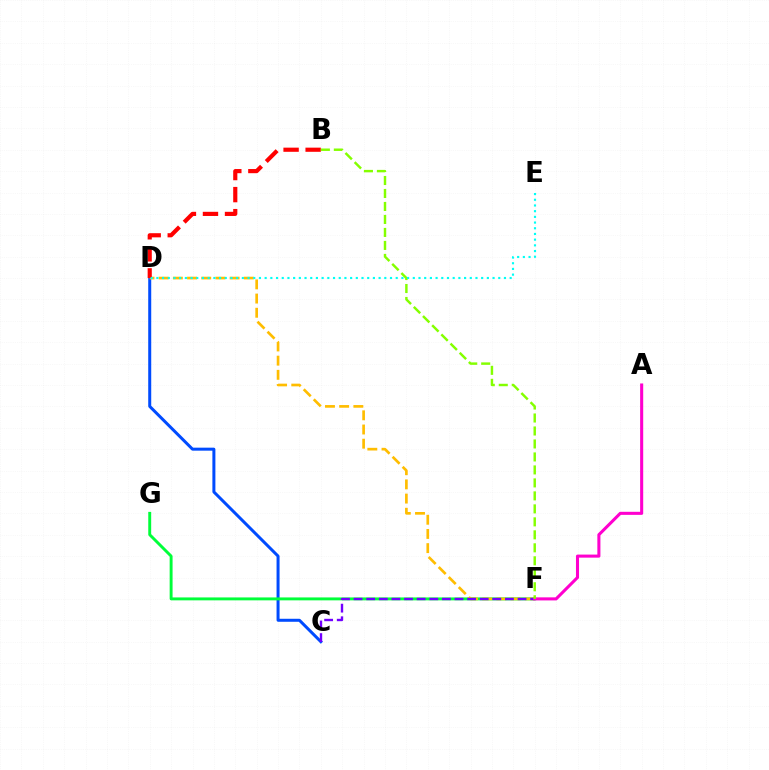{('C', 'D'): [{'color': '#004bff', 'line_style': 'solid', 'thickness': 2.16}], ('F', 'G'): [{'color': '#00ff39', 'line_style': 'solid', 'thickness': 2.1}], ('D', 'F'): [{'color': '#ffbd00', 'line_style': 'dashed', 'thickness': 1.93}], ('C', 'F'): [{'color': '#7200ff', 'line_style': 'dashed', 'thickness': 1.71}], ('B', 'D'): [{'color': '#ff0000', 'line_style': 'dashed', 'thickness': 2.99}], ('A', 'F'): [{'color': '#ff00cf', 'line_style': 'solid', 'thickness': 2.21}], ('B', 'F'): [{'color': '#84ff00', 'line_style': 'dashed', 'thickness': 1.76}], ('D', 'E'): [{'color': '#00fff6', 'line_style': 'dotted', 'thickness': 1.55}]}